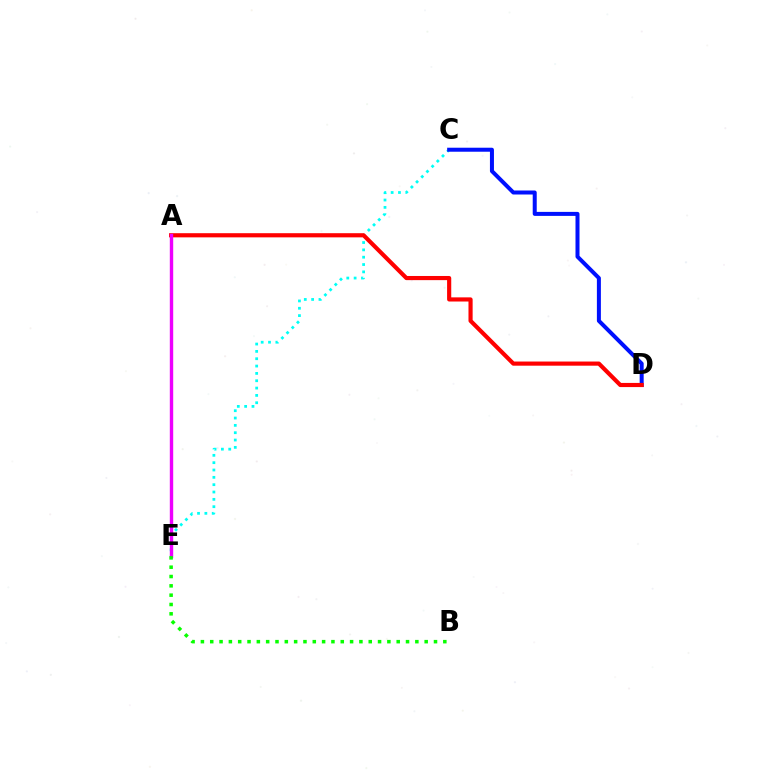{('C', 'E'): [{'color': '#00fff6', 'line_style': 'dotted', 'thickness': 1.99}], ('C', 'D'): [{'color': '#0010ff', 'line_style': 'solid', 'thickness': 2.88}], ('A', 'D'): [{'color': '#ff0000', 'line_style': 'solid', 'thickness': 2.99}], ('A', 'E'): [{'color': '#fcf500', 'line_style': 'solid', 'thickness': 1.87}, {'color': '#ee00ff', 'line_style': 'solid', 'thickness': 2.45}], ('B', 'E'): [{'color': '#08ff00', 'line_style': 'dotted', 'thickness': 2.53}]}